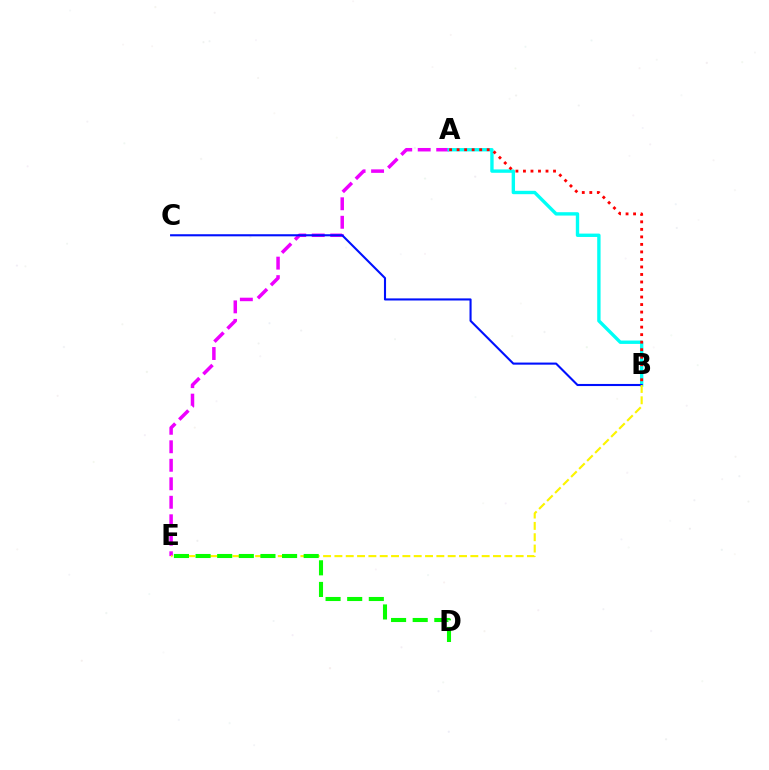{('A', 'E'): [{'color': '#ee00ff', 'line_style': 'dashed', 'thickness': 2.51}], ('A', 'B'): [{'color': '#00fff6', 'line_style': 'solid', 'thickness': 2.43}, {'color': '#ff0000', 'line_style': 'dotted', 'thickness': 2.04}], ('B', 'C'): [{'color': '#0010ff', 'line_style': 'solid', 'thickness': 1.51}], ('B', 'E'): [{'color': '#fcf500', 'line_style': 'dashed', 'thickness': 1.54}], ('D', 'E'): [{'color': '#08ff00', 'line_style': 'dashed', 'thickness': 2.94}]}